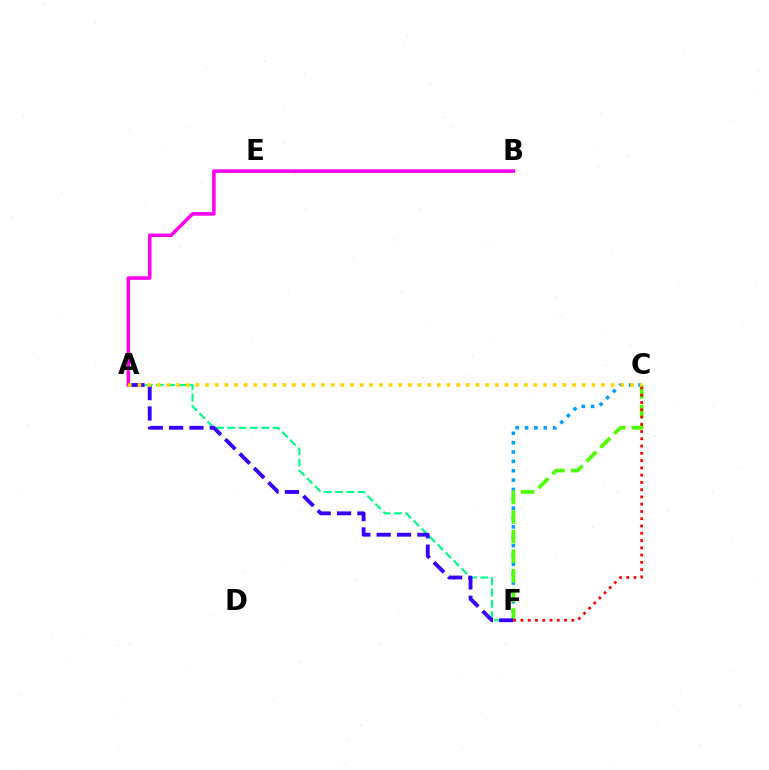{('C', 'F'): [{'color': '#009eff', 'line_style': 'dotted', 'thickness': 2.54}, {'color': '#4fff00', 'line_style': 'dashed', 'thickness': 2.67}, {'color': '#ff0000', 'line_style': 'dotted', 'thickness': 1.97}], ('A', 'B'): [{'color': '#ff00ed', 'line_style': 'solid', 'thickness': 2.56}], ('A', 'F'): [{'color': '#00ff86', 'line_style': 'dashed', 'thickness': 1.53}, {'color': '#3700ff', 'line_style': 'dashed', 'thickness': 2.76}], ('A', 'C'): [{'color': '#ffd500', 'line_style': 'dotted', 'thickness': 2.62}]}